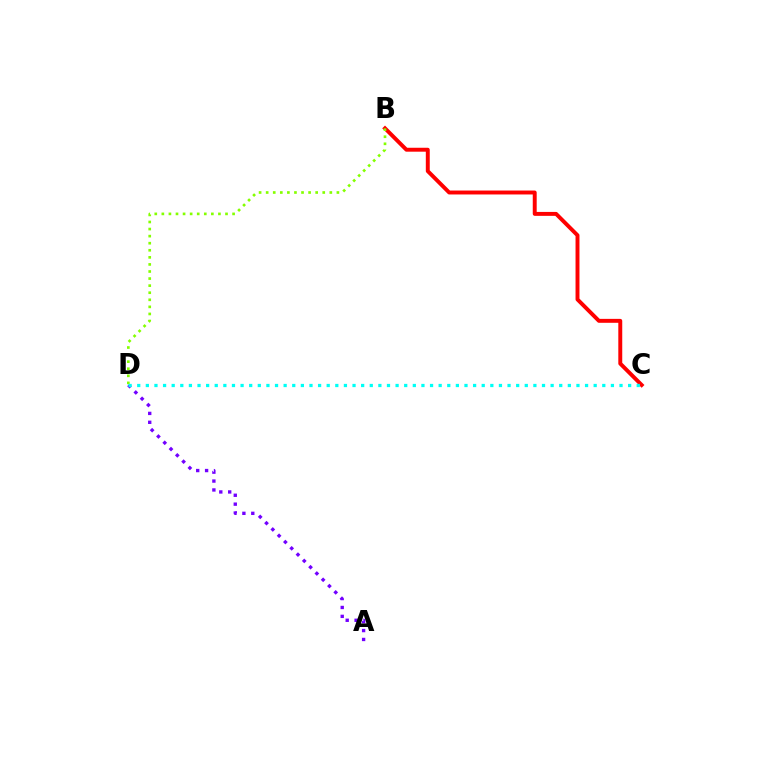{('A', 'D'): [{'color': '#7200ff', 'line_style': 'dotted', 'thickness': 2.42}], ('B', 'C'): [{'color': '#ff0000', 'line_style': 'solid', 'thickness': 2.83}], ('B', 'D'): [{'color': '#84ff00', 'line_style': 'dotted', 'thickness': 1.92}], ('C', 'D'): [{'color': '#00fff6', 'line_style': 'dotted', 'thickness': 2.34}]}